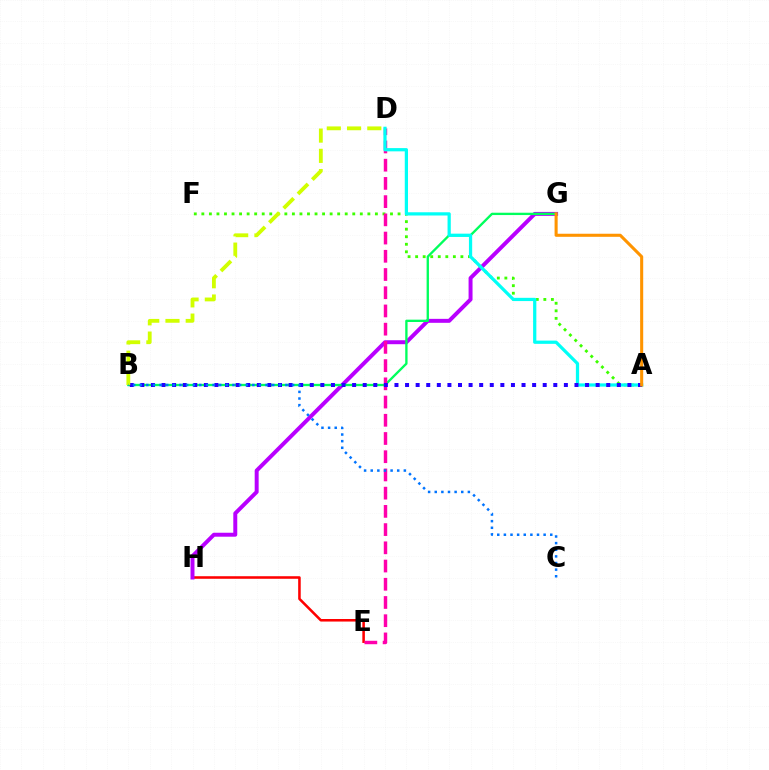{('E', 'H'): [{'color': '#ff0000', 'line_style': 'solid', 'thickness': 1.84}], ('G', 'H'): [{'color': '#b900ff', 'line_style': 'solid', 'thickness': 2.85}], ('B', 'G'): [{'color': '#00ff5c', 'line_style': 'solid', 'thickness': 1.68}], ('A', 'F'): [{'color': '#3dff00', 'line_style': 'dotted', 'thickness': 2.05}], ('D', 'E'): [{'color': '#ff00ac', 'line_style': 'dashed', 'thickness': 2.48}], ('A', 'D'): [{'color': '#00fff6', 'line_style': 'solid', 'thickness': 2.33}], ('A', 'B'): [{'color': '#2500ff', 'line_style': 'dotted', 'thickness': 2.88}], ('A', 'G'): [{'color': '#ff9400', 'line_style': 'solid', 'thickness': 2.21}], ('B', 'D'): [{'color': '#d1ff00', 'line_style': 'dashed', 'thickness': 2.75}], ('B', 'C'): [{'color': '#0074ff', 'line_style': 'dotted', 'thickness': 1.8}]}